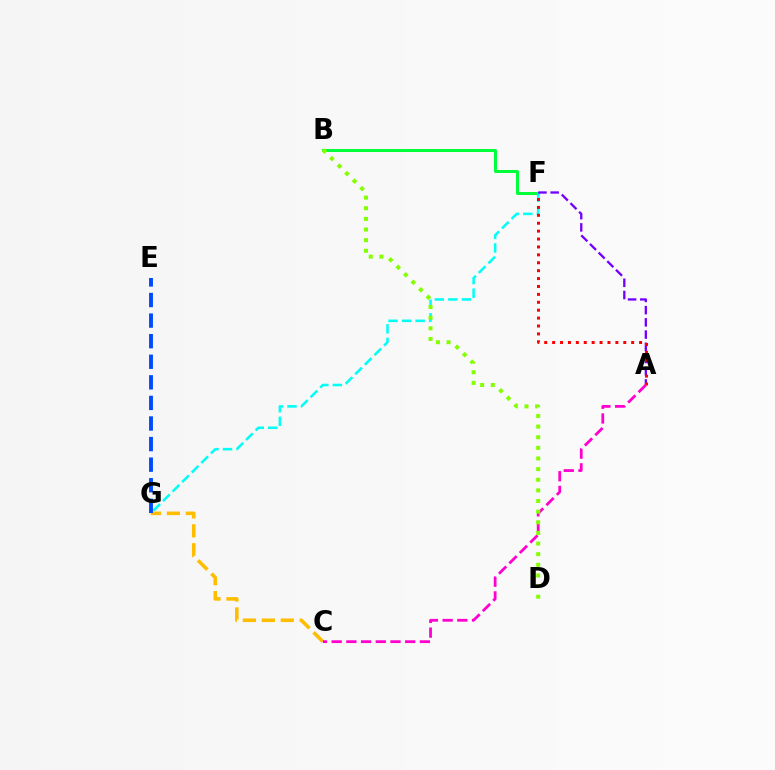{('B', 'F'): [{'color': '#00ff39', 'line_style': 'solid', 'thickness': 2.17}], ('F', 'G'): [{'color': '#00fff6', 'line_style': 'dashed', 'thickness': 1.84}], ('A', 'F'): [{'color': '#7200ff', 'line_style': 'dashed', 'thickness': 1.66}, {'color': '#ff0000', 'line_style': 'dotted', 'thickness': 2.15}], ('C', 'G'): [{'color': '#ffbd00', 'line_style': 'dashed', 'thickness': 2.57}], ('E', 'G'): [{'color': '#004bff', 'line_style': 'dashed', 'thickness': 2.8}], ('A', 'C'): [{'color': '#ff00cf', 'line_style': 'dashed', 'thickness': 2.0}], ('B', 'D'): [{'color': '#84ff00', 'line_style': 'dotted', 'thickness': 2.89}]}